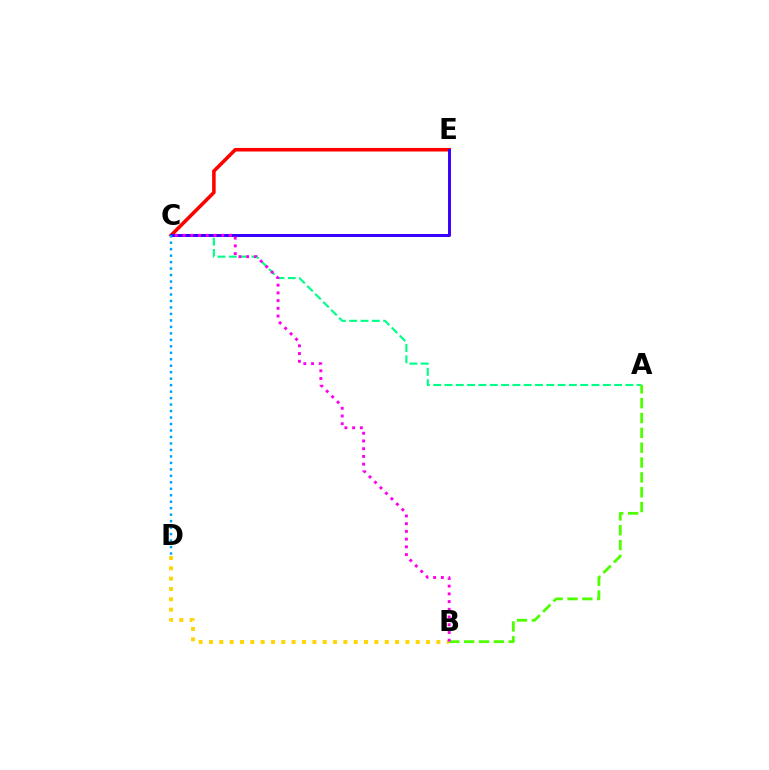{('C', 'E'): [{'color': '#ff0000', 'line_style': 'solid', 'thickness': 2.56}, {'color': '#3700ff', 'line_style': 'solid', 'thickness': 2.13}], ('A', 'C'): [{'color': '#00ff86', 'line_style': 'dashed', 'thickness': 1.54}], ('A', 'B'): [{'color': '#4fff00', 'line_style': 'dashed', 'thickness': 2.02}], ('B', 'D'): [{'color': '#ffd500', 'line_style': 'dotted', 'thickness': 2.81}], ('C', 'D'): [{'color': '#009eff', 'line_style': 'dotted', 'thickness': 1.76}], ('B', 'C'): [{'color': '#ff00ed', 'line_style': 'dotted', 'thickness': 2.1}]}